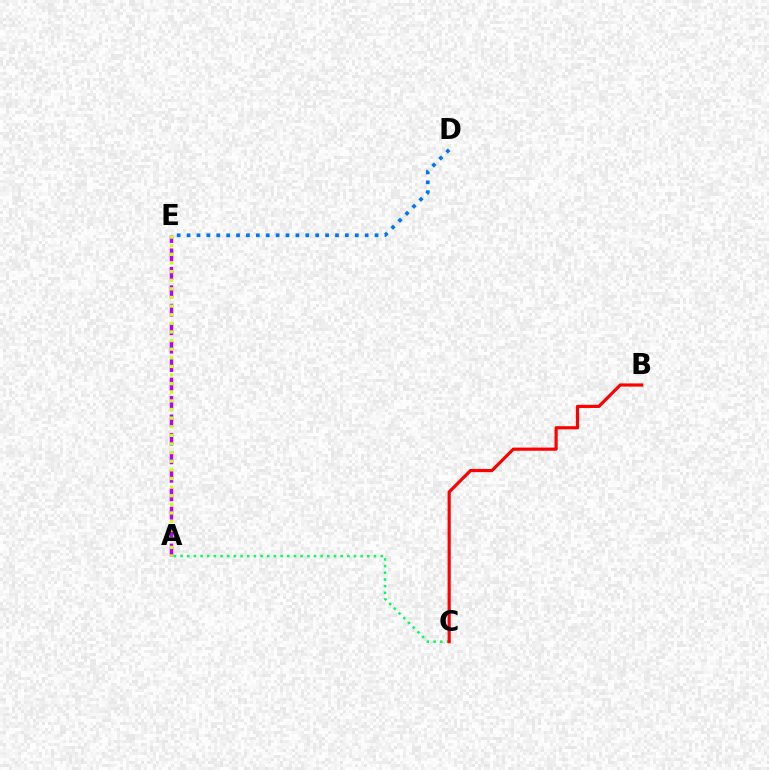{('D', 'E'): [{'color': '#0074ff', 'line_style': 'dotted', 'thickness': 2.69}], ('A', 'C'): [{'color': '#00ff5c', 'line_style': 'dotted', 'thickness': 1.81}], ('A', 'E'): [{'color': '#b900ff', 'line_style': 'dashed', 'thickness': 2.51}, {'color': '#d1ff00', 'line_style': 'dotted', 'thickness': 2.34}], ('B', 'C'): [{'color': '#ff0000', 'line_style': 'solid', 'thickness': 2.29}]}